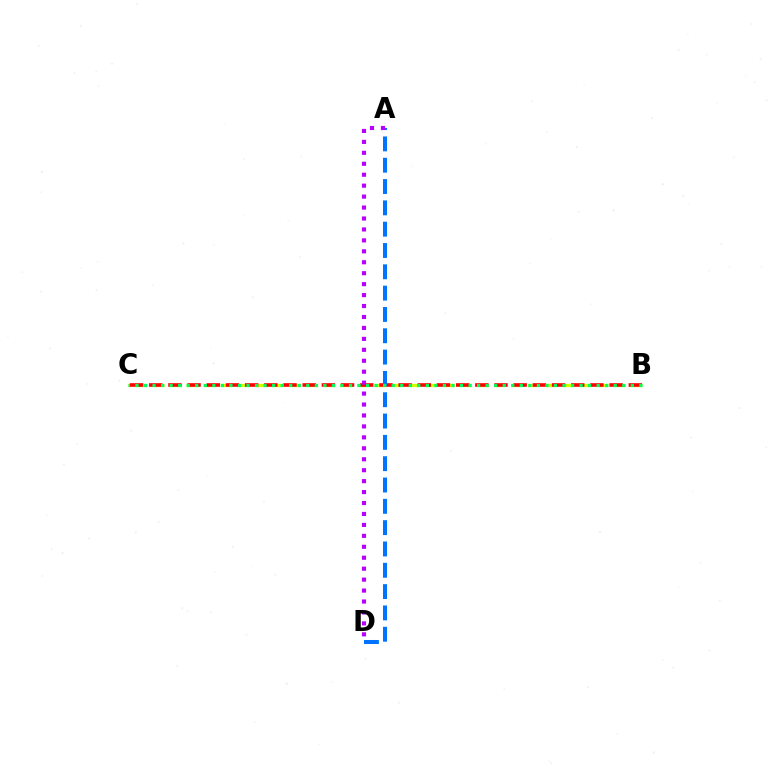{('B', 'C'): [{'color': '#d1ff00', 'line_style': 'dashed', 'thickness': 2.32}, {'color': '#ff0000', 'line_style': 'dashed', 'thickness': 2.61}, {'color': '#00ff5c', 'line_style': 'dotted', 'thickness': 2.32}], ('A', 'D'): [{'color': '#0074ff', 'line_style': 'dashed', 'thickness': 2.9}, {'color': '#b900ff', 'line_style': 'dotted', 'thickness': 2.97}]}